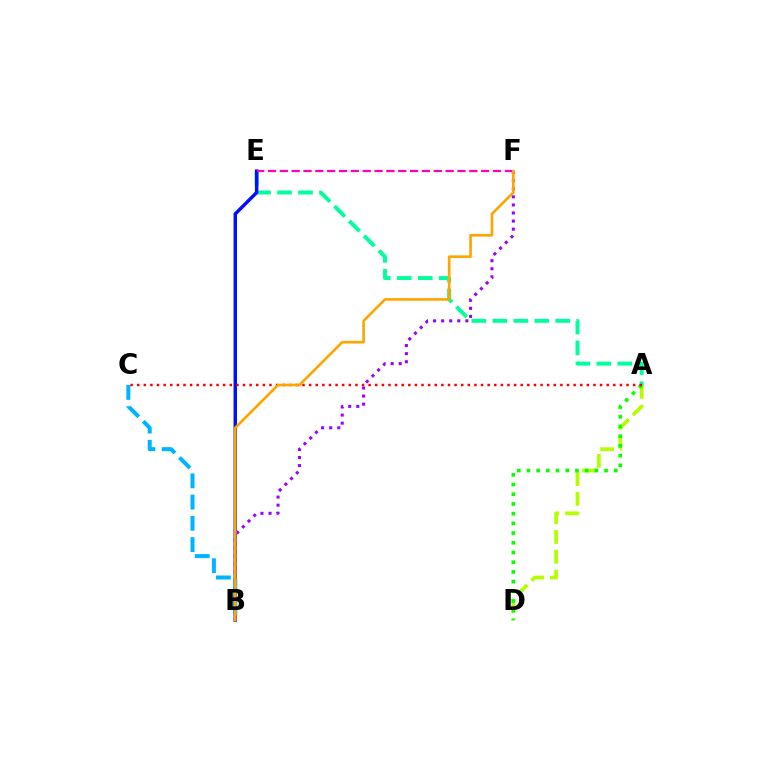{('A', 'D'): [{'color': '#b3ff00', 'line_style': 'dashed', 'thickness': 2.69}, {'color': '#08ff00', 'line_style': 'dotted', 'thickness': 2.64}], ('A', 'E'): [{'color': '#00ff9d', 'line_style': 'dashed', 'thickness': 2.85}], ('B', 'E'): [{'color': '#0010ff', 'line_style': 'solid', 'thickness': 2.5}], ('B', 'F'): [{'color': '#9b00ff', 'line_style': 'dotted', 'thickness': 2.19}, {'color': '#ffa500', 'line_style': 'solid', 'thickness': 1.91}], ('B', 'C'): [{'color': '#00b5ff', 'line_style': 'dashed', 'thickness': 2.89}], ('A', 'C'): [{'color': '#ff0000', 'line_style': 'dotted', 'thickness': 1.8}], ('E', 'F'): [{'color': '#ff00bd', 'line_style': 'dashed', 'thickness': 1.61}]}